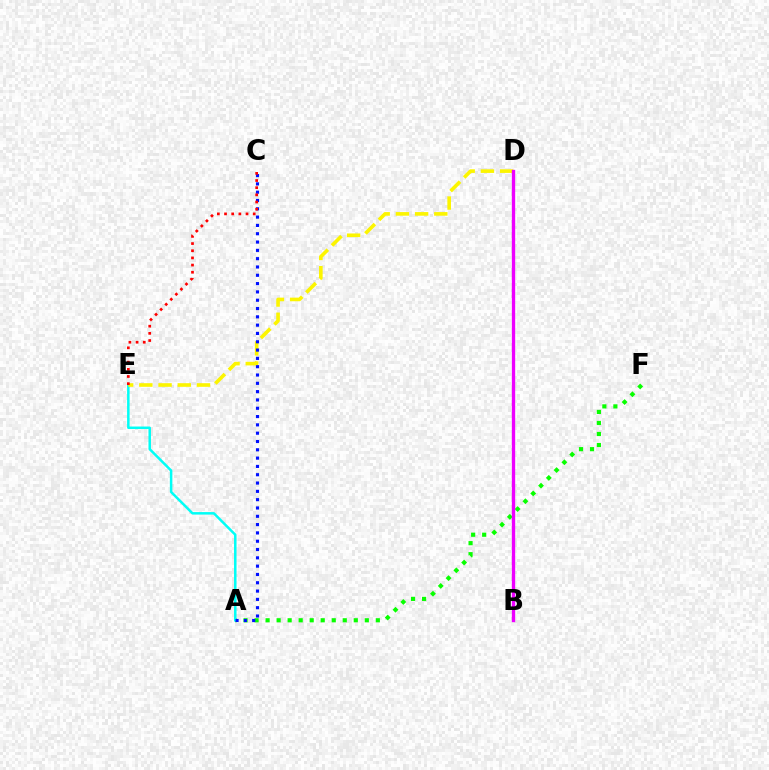{('A', 'F'): [{'color': '#08ff00', 'line_style': 'dotted', 'thickness': 2.99}], ('A', 'E'): [{'color': '#00fff6', 'line_style': 'solid', 'thickness': 1.8}], ('D', 'E'): [{'color': '#fcf500', 'line_style': 'dashed', 'thickness': 2.61}], ('A', 'C'): [{'color': '#0010ff', 'line_style': 'dotted', 'thickness': 2.26}], ('C', 'E'): [{'color': '#ff0000', 'line_style': 'dotted', 'thickness': 1.95}], ('B', 'D'): [{'color': '#ee00ff', 'line_style': 'solid', 'thickness': 2.4}]}